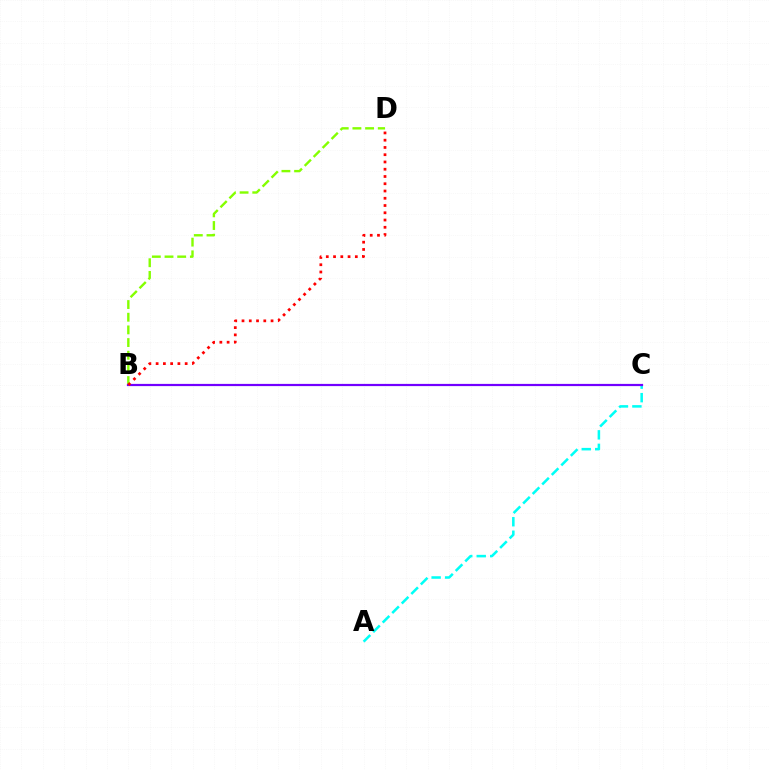{('B', 'D'): [{'color': '#84ff00', 'line_style': 'dashed', 'thickness': 1.72}, {'color': '#ff0000', 'line_style': 'dotted', 'thickness': 1.97}], ('A', 'C'): [{'color': '#00fff6', 'line_style': 'dashed', 'thickness': 1.83}], ('B', 'C'): [{'color': '#7200ff', 'line_style': 'solid', 'thickness': 1.59}]}